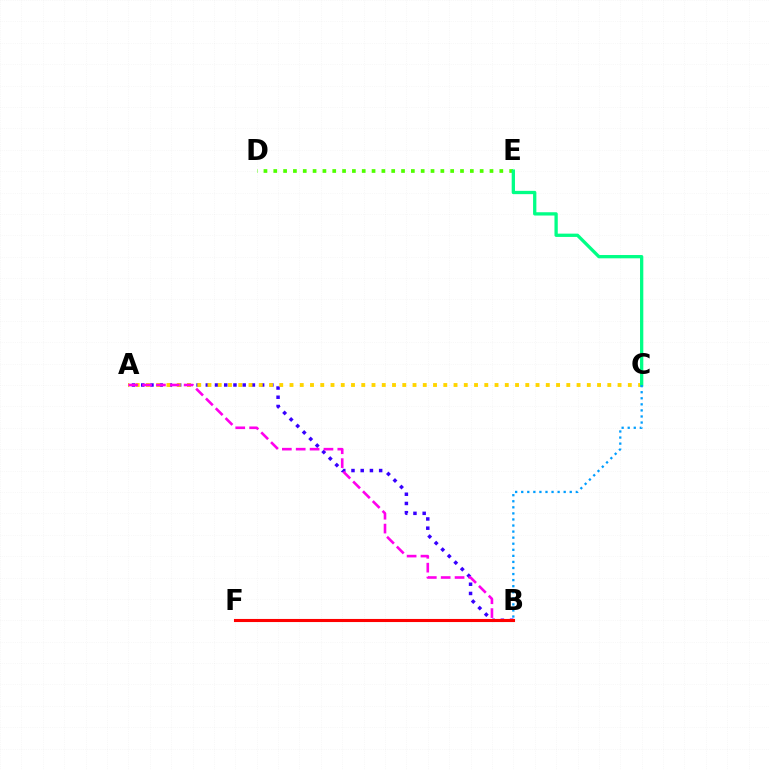{('A', 'B'): [{'color': '#3700ff', 'line_style': 'dotted', 'thickness': 2.51}, {'color': '#ff00ed', 'line_style': 'dashed', 'thickness': 1.88}], ('A', 'C'): [{'color': '#ffd500', 'line_style': 'dotted', 'thickness': 2.79}], ('D', 'E'): [{'color': '#4fff00', 'line_style': 'dotted', 'thickness': 2.67}], ('C', 'E'): [{'color': '#00ff86', 'line_style': 'solid', 'thickness': 2.37}], ('B', 'F'): [{'color': '#ff0000', 'line_style': 'solid', 'thickness': 2.23}], ('B', 'C'): [{'color': '#009eff', 'line_style': 'dotted', 'thickness': 1.65}]}